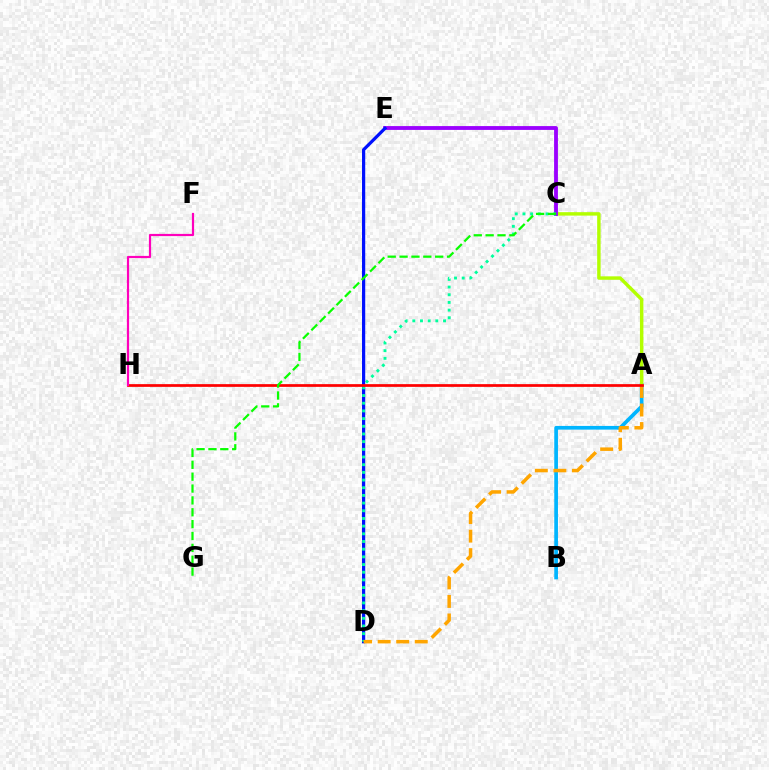{('A', 'B'): [{'color': '#00b5ff', 'line_style': 'solid', 'thickness': 2.66}], ('A', 'C'): [{'color': '#b3ff00', 'line_style': 'solid', 'thickness': 2.48}], ('C', 'E'): [{'color': '#9b00ff', 'line_style': 'solid', 'thickness': 2.75}], ('D', 'E'): [{'color': '#0010ff', 'line_style': 'solid', 'thickness': 2.31}], ('C', 'D'): [{'color': '#00ff9d', 'line_style': 'dotted', 'thickness': 2.09}], ('A', 'D'): [{'color': '#ffa500', 'line_style': 'dashed', 'thickness': 2.52}], ('A', 'H'): [{'color': '#ff0000', 'line_style': 'solid', 'thickness': 1.96}], ('F', 'H'): [{'color': '#ff00bd', 'line_style': 'solid', 'thickness': 1.58}], ('C', 'G'): [{'color': '#08ff00', 'line_style': 'dashed', 'thickness': 1.61}]}